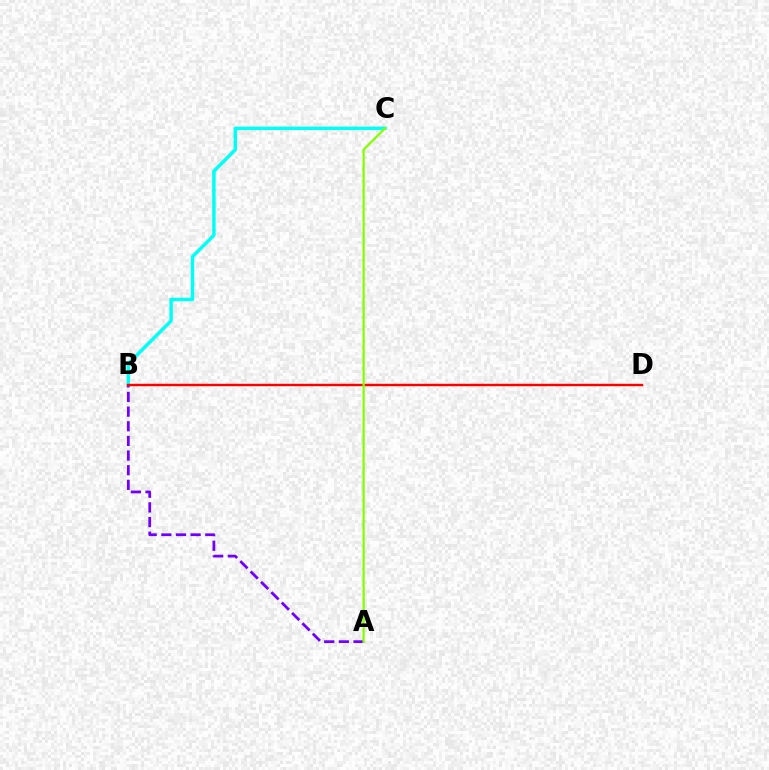{('B', 'C'): [{'color': '#00fff6', 'line_style': 'solid', 'thickness': 2.47}], ('A', 'B'): [{'color': '#7200ff', 'line_style': 'dashed', 'thickness': 1.99}], ('B', 'D'): [{'color': '#ff0000', 'line_style': 'solid', 'thickness': 1.73}], ('A', 'C'): [{'color': '#84ff00', 'line_style': 'solid', 'thickness': 1.63}]}